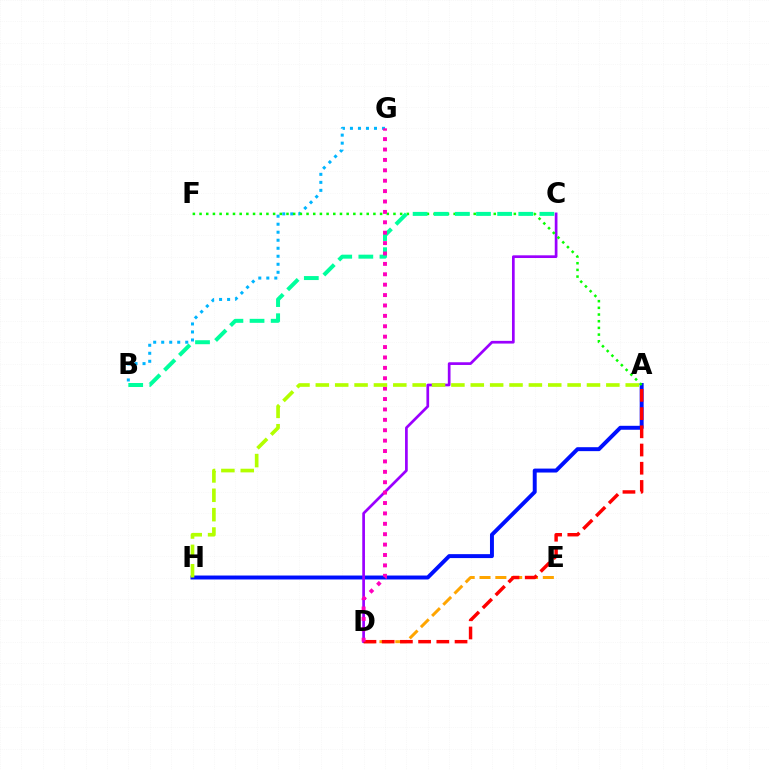{('B', 'G'): [{'color': '#00b5ff', 'line_style': 'dotted', 'thickness': 2.18}], ('D', 'E'): [{'color': '#ffa500', 'line_style': 'dashed', 'thickness': 2.15}], ('A', 'H'): [{'color': '#0010ff', 'line_style': 'solid', 'thickness': 2.84}, {'color': '#b3ff00', 'line_style': 'dashed', 'thickness': 2.63}], ('C', 'D'): [{'color': '#9b00ff', 'line_style': 'solid', 'thickness': 1.95}], ('A', 'D'): [{'color': '#ff0000', 'line_style': 'dashed', 'thickness': 2.47}], ('A', 'F'): [{'color': '#08ff00', 'line_style': 'dotted', 'thickness': 1.82}], ('B', 'C'): [{'color': '#00ff9d', 'line_style': 'dashed', 'thickness': 2.87}], ('D', 'G'): [{'color': '#ff00bd', 'line_style': 'dotted', 'thickness': 2.82}]}